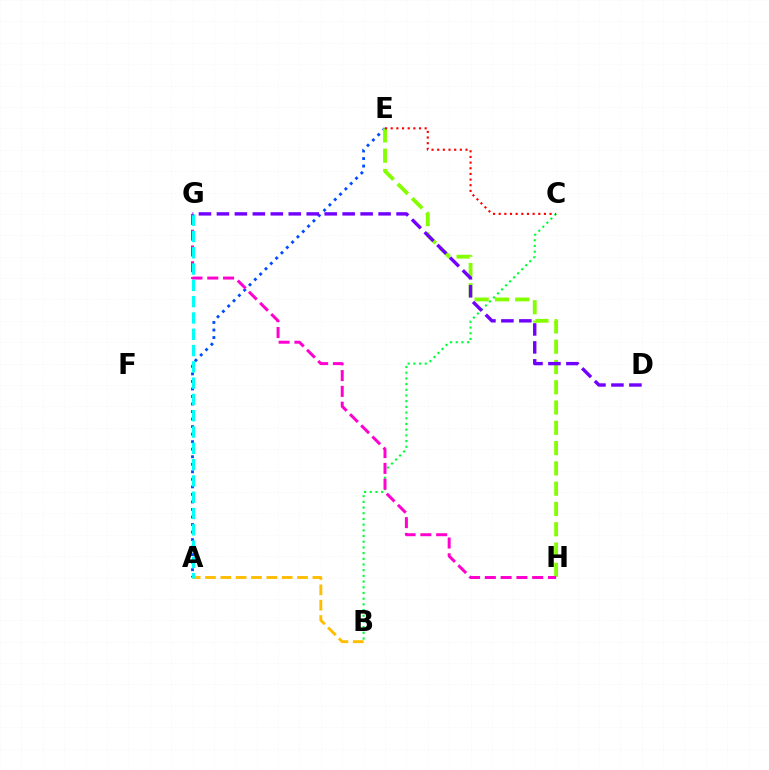{('A', 'E'): [{'color': '#004bff', 'line_style': 'dotted', 'thickness': 2.05}], ('E', 'H'): [{'color': '#84ff00', 'line_style': 'dashed', 'thickness': 2.76}], ('B', 'C'): [{'color': '#00ff39', 'line_style': 'dotted', 'thickness': 1.55}], ('G', 'H'): [{'color': '#ff00cf', 'line_style': 'dashed', 'thickness': 2.14}], ('C', 'E'): [{'color': '#ff0000', 'line_style': 'dotted', 'thickness': 1.54}], ('A', 'B'): [{'color': '#ffbd00', 'line_style': 'dashed', 'thickness': 2.08}], ('A', 'G'): [{'color': '#00fff6', 'line_style': 'dashed', 'thickness': 2.21}], ('D', 'G'): [{'color': '#7200ff', 'line_style': 'dashed', 'thickness': 2.44}]}